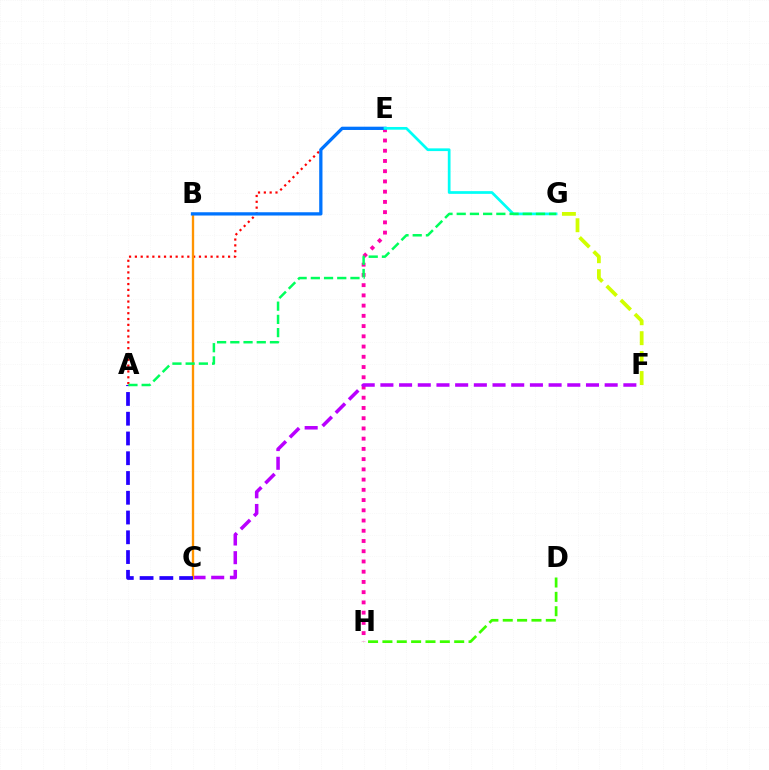{('E', 'H'): [{'color': '#ff00ac', 'line_style': 'dotted', 'thickness': 2.78}], ('C', 'F'): [{'color': '#b900ff', 'line_style': 'dashed', 'thickness': 2.54}], ('A', 'E'): [{'color': '#ff0000', 'line_style': 'dotted', 'thickness': 1.58}], ('B', 'C'): [{'color': '#ff9400', 'line_style': 'solid', 'thickness': 1.68}], ('B', 'E'): [{'color': '#0074ff', 'line_style': 'solid', 'thickness': 2.36}], ('F', 'G'): [{'color': '#d1ff00', 'line_style': 'dashed', 'thickness': 2.71}], ('E', 'G'): [{'color': '#00fff6', 'line_style': 'solid', 'thickness': 1.96}], ('A', 'C'): [{'color': '#2500ff', 'line_style': 'dashed', 'thickness': 2.68}], ('A', 'G'): [{'color': '#00ff5c', 'line_style': 'dashed', 'thickness': 1.8}], ('D', 'H'): [{'color': '#3dff00', 'line_style': 'dashed', 'thickness': 1.95}]}